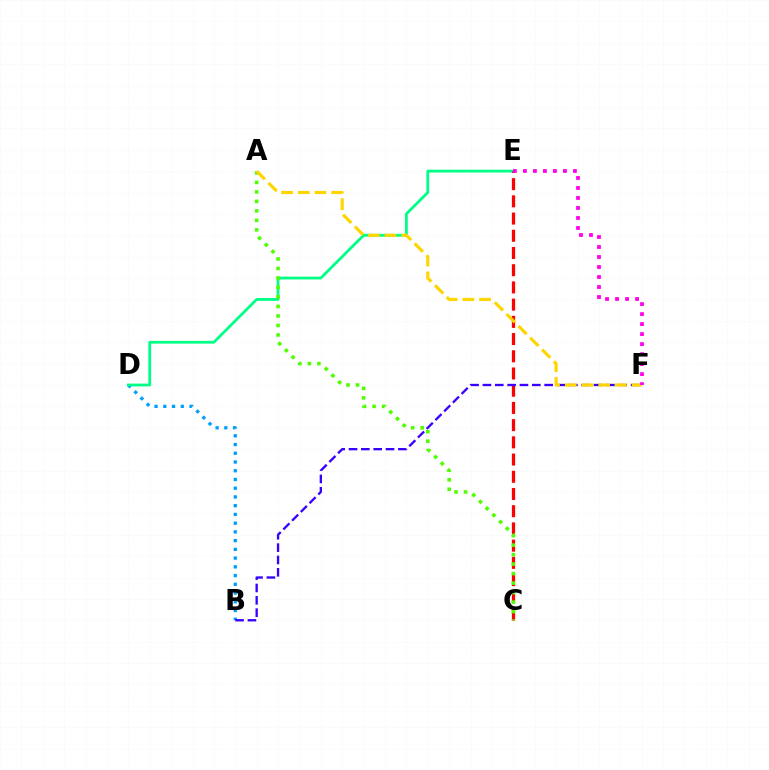{('B', 'D'): [{'color': '#009eff', 'line_style': 'dotted', 'thickness': 2.37}], ('D', 'E'): [{'color': '#00ff86', 'line_style': 'solid', 'thickness': 2.01}], ('C', 'E'): [{'color': '#ff0000', 'line_style': 'dashed', 'thickness': 2.34}], ('A', 'C'): [{'color': '#4fff00', 'line_style': 'dotted', 'thickness': 2.58}], ('B', 'F'): [{'color': '#3700ff', 'line_style': 'dashed', 'thickness': 1.68}], ('A', 'F'): [{'color': '#ffd500', 'line_style': 'dashed', 'thickness': 2.27}], ('E', 'F'): [{'color': '#ff00ed', 'line_style': 'dotted', 'thickness': 2.72}]}